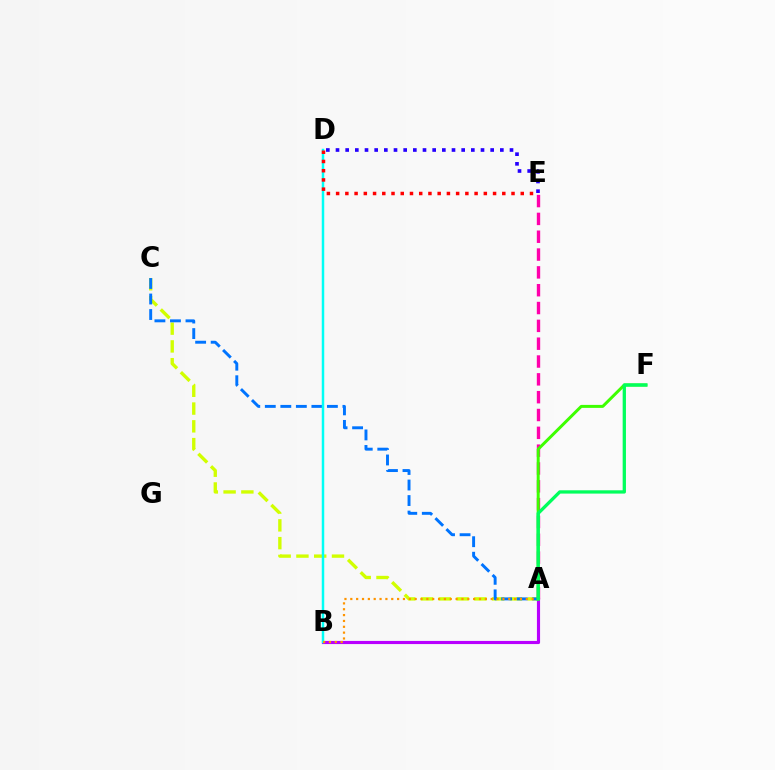{('A', 'B'): [{'color': '#b900ff', 'line_style': 'solid', 'thickness': 2.26}, {'color': '#ff9400', 'line_style': 'dotted', 'thickness': 1.59}], ('A', 'E'): [{'color': '#ff00ac', 'line_style': 'dashed', 'thickness': 2.42}], ('A', 'C'): [{'color': '#d1ff00', 'line_style': 'dashed', 'thickness': 2.41}, {'color': '#0074ff', 'line_style': 'dashed', 'thickness': 2.11}], ('A', 'F'): [{'color': '#3dff00', 'line_style': 'solid', 'thickness': 2.15}, {'color': '#00ff5c', 'line_style': 'solid', 'thickness': 2.37}], ('D', 'E'): [{'color': '#2500ff', 'line_style': 'dotted', 'thickness': 2.63}, {'color': '#ff0000', 'line_style': 'dotted', 'thickness': 2.51}], ('B', 'D'): [{'color': '#00fff6', 'line_style': 'solid', 'thickness': 1.79}]}